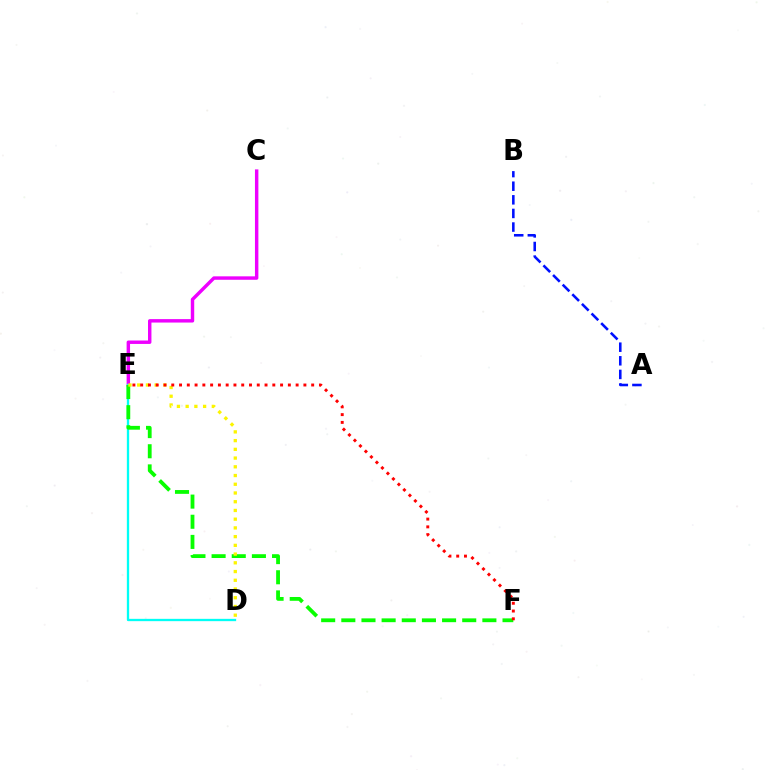{('C', 'E'): [{'color': '#ee00ff', 'line_style': 'solid', 'thickness': 2.47}], ('D', 'E'): [{'color': '#00fff6', 'line_style': 'solid', 'thickness': 1.66}, {'color': '#fcf500', 'line_style': 'dotted', 'thickness': 2.37}], ('E', 'F'): [{'color': '#08ff00', 'line_style': 'dashed', 'thickness': 2.74}, {'color': '#ff0000', 'line_style': 'dotted', 'thickness': 2.11}], ('A', 'B'): [{'color': '#0010ff', 'line_style': 'dashed', 'thickness': 1.85}]}